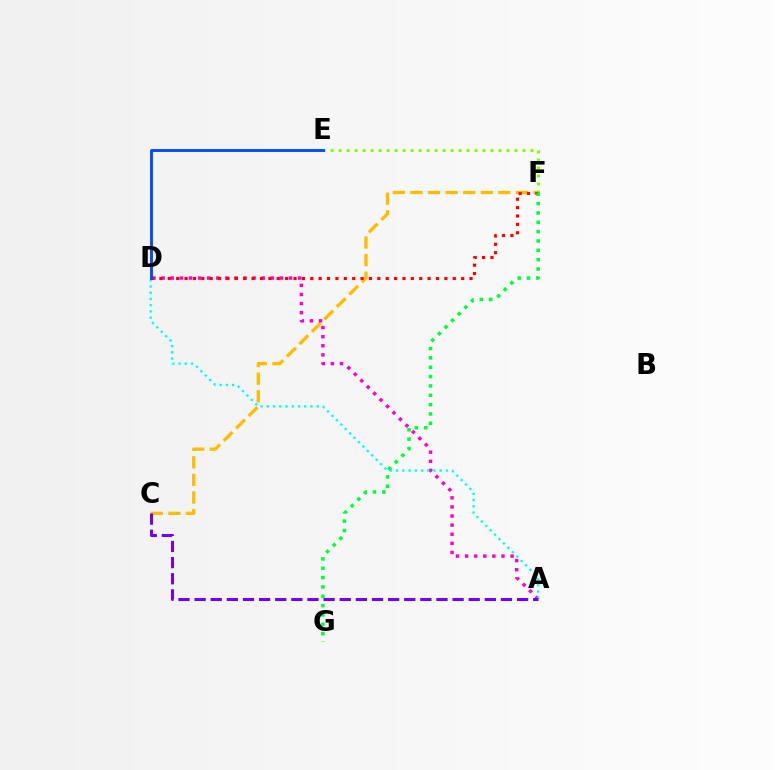{('C', 'F'): [{'color': '#ffbd00', 'line_style': 'dashed', 'thickness': 2.39}], ('A', 'D'): [{'color': '#ff00cf', 'line_style': 'dotted', 'thickness': 2.47}, {'color': '#00fff6', 'line_style': 'dotted', 'thickness': 1.69}], ('A', 'C'): [{'color': '#7200ff', 'line_style': 'dashed', 'thickness': 2.19}], ('E', 'F'): [{'color': '#84ff00', 'line_style': 'dotted', 'thickness': 2.17}], ('D', 'F'): [{'color': '#ff0000', 'line_style': 'dotted', 'thickness': 2.28}], ('F', 'G'): [{'color': '#00ff39', 'line_style': 'dotted', 'thickness': 2.54}], ('D', 'E'): [{'color': '#004bff', 'line_style': 'solid', 'thickness': 2.08}]}